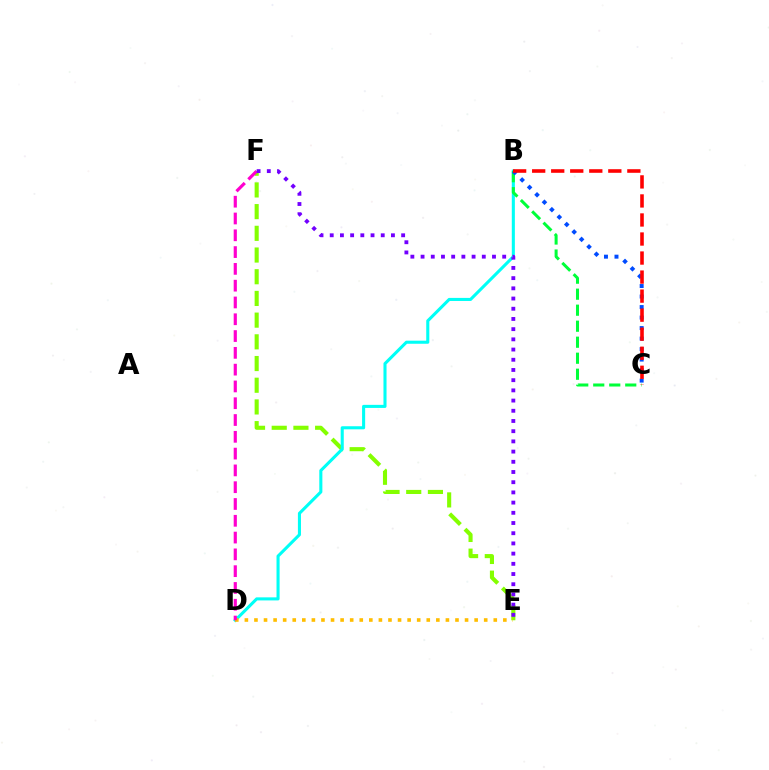{('E', 'F'): [{'color': '#84ff00', 'line_style': 'dashed', 'thickness': 2.95}, {'color': '#7200ff', 'line_style': 'dotted', 'thickness': 2.77}], ('B', 'D'): [{'color': '#00fff6', 'line_style': 'solid', 'thickness': 2.22}], ('B', 'C'): [{'color': '#00ff39', 'line_style': 'dashed', 'thickness': 2.17}, {'color': '#004bff', 'line_style': 'dotted', 'thickness': 2.85}, {'color': '#ff0000', 'line_style': 'dashed', 'thickness': 2.59}], ('D', 'E'): [{'color': '#ffbd00', 'line_style': 'dotted', 'thickness': 2.6}], ('D', 'F'): [{'color': '#ff00cf', 'line_style': 'dashed', 'thickness': 2.28}]}